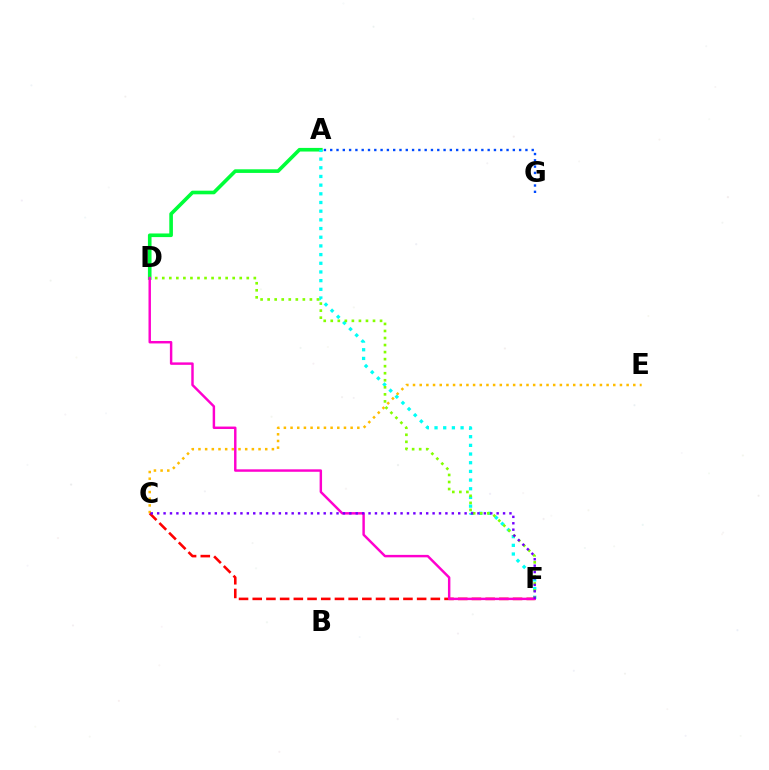{('A', 'D'): [{'color': '#00ff39', 'line_style': 'solid', 'thickness': 2.61}], ('A', 'F'): [{'color': '#00fff6', 'line_style': 'dotted', 'thickness': 2.36}], ('A', 'G'): [{'color': '#004bff', 'line_style': 'dotted', 'thickness': 1.71}], ('C', 'E'): [{'color': '#ffbd00', 'line_style': 'dotted', 'thickness': 1.81}], ('C', 'F'): [{'color': '#ff0000', 'line_style': 'dashed', 'thickness': 1.86}, {'color': '#7200ff', 'line_style': 'dotted', 'thickness': 1.74}], ('D', 'F'): [{'color': '#84ff00', 'line_style': 'dotted', 'thickness': 1.91}, {'color': '#ff00cf', 'line_style': 'solid', 'thickness': 1.76}]}